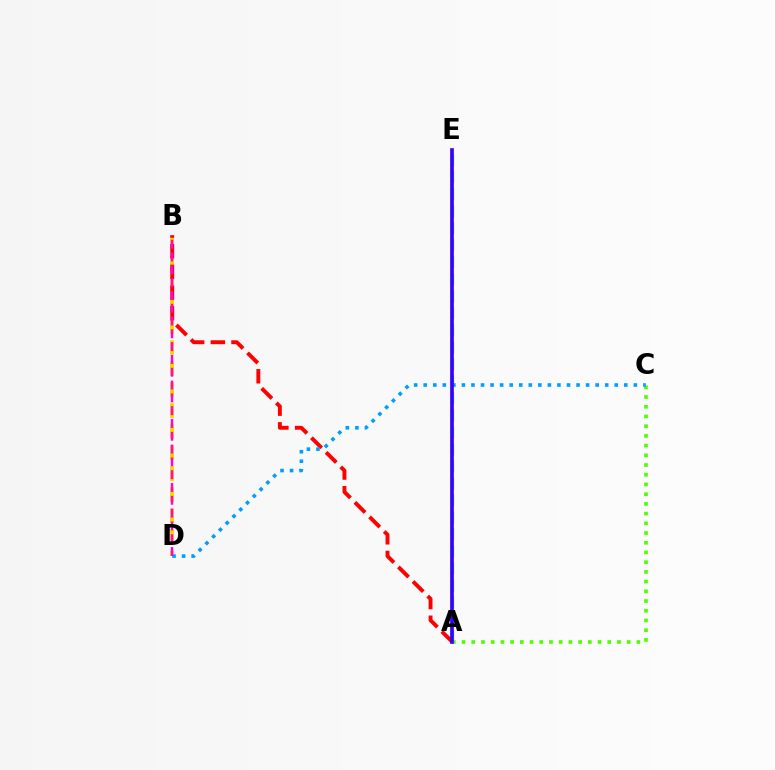{('A', 'E'): [{'color': '#00ff86', 'line_style': 'dashed', 'thickness': 2.31}, {'color': '#3700ff', 'line_style': 'solid', 'thickness': 2.64}], ('B', 'D'): [{'color': '#ffd500', 'line_style': 'dashed', 'thickness': 2.86}, {'color': '#ff00ed', 'line_style': 'dashed', 'thickness': 1.74}], ('A', 'C'): [{'color': '#4fff00', 'line_style': 'dotted', 'thickness': 2.64}], ('A', 'B'): [{'color': '#ff0000', 'line_style': 'dashed', 'thickness': 2.81}], ('C', 'D'): [{'color': '#009eff', 'line_style': 'dotted', 'thickness': 2.6}]}